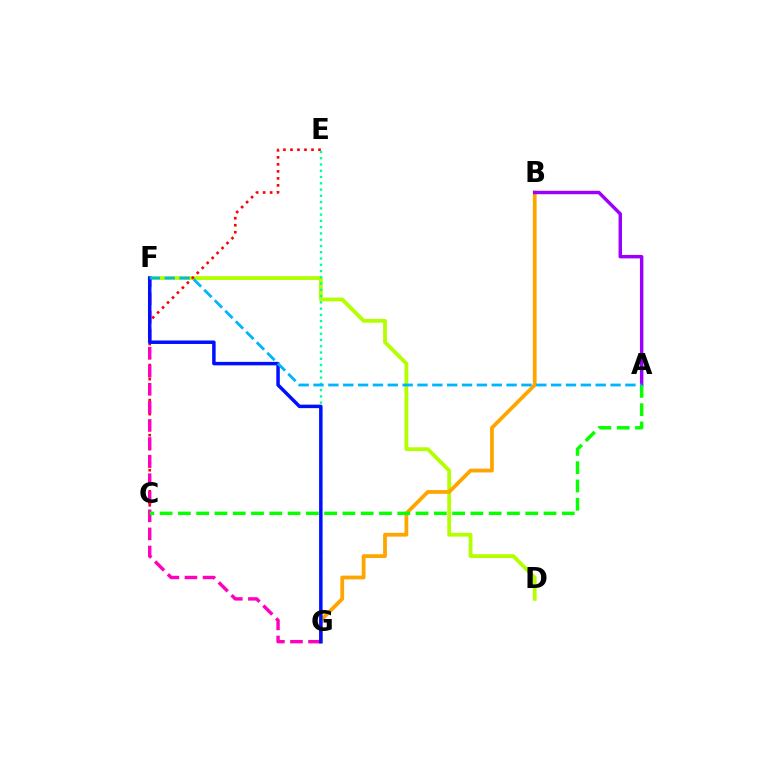{('D', 'F'): [{'color': '#b3ff00', 'line_style': 'solid', 'thickness': 2.73}], ('C', 'E'): [{'color': '#ff0000', 'line_style': 'dotted', 'thickness': 1.9}], ('B', 'G'): [{'color': '#ffa500', 'line_style': 'solid', 'thickness': 2.73}], ('F', 'G'): [{'color': '#ff00bd', 'line_style': 'dashed', 'thickness': 2.46}, {'color': '#0010ff', 'line_style': 'solid', 'thickness': 2.5}], ('E', 'G'): [{'color': '#00ff9d', 'line_style': 'dotted', 'thickness': 1.7}], ('A', 'B'): [{'color': '#9b00ff', 'line_style': 'solid', 'thickness': 2.48}], ('A', 'C'): [{'color': '#08ff00', 'line_style': 'dashed', 'thickness': 2.48}], ('A', 'F'): [{'color': '#00b5ff', 'line_style': 'dashed', 'thickness': 2.02}]}